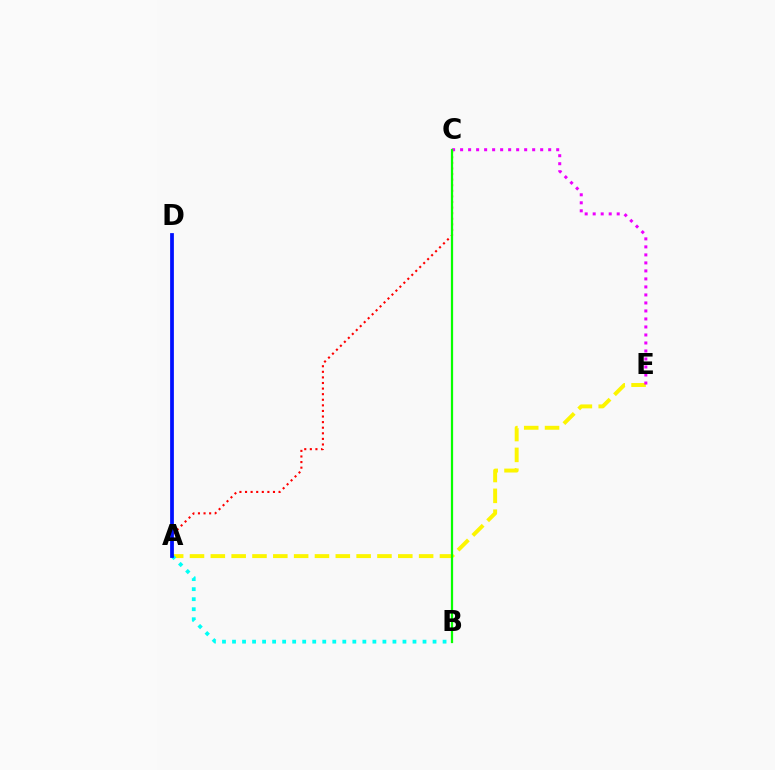{('A', 'E'): [{'color': '#fcf500', 'line_style': 'dashed', 'thickness': 2.83}], ('A', 'B'): [{'color': '#00fff6', 'line_style': 'dotted', 'thickness': 2.72}], ('A', 'C'): [{'color': '#ff0000', 'line_style': 'dotted', 'thickness': 1.52}], ('C', 'E'): [{'color': '#ee00ff', 'line_style': 'dotted', 'thickness': 2.18}], ('A', 'D'): [{'color': '#0010ff', 'line_style': 'solid', 'thickness': 2.7}], ('B', 'C'): [{'color': '#08ff00', 'line_style': 'solid', 'thickness': 1.61}]}